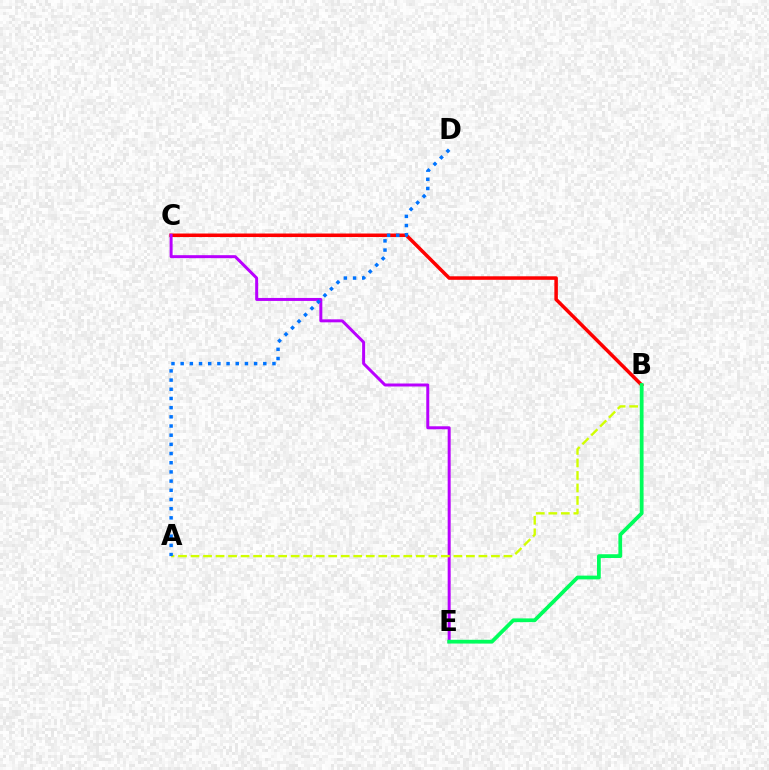{('B', 'C'): [{'color': '#ff0000', 'line_style': 'solid', 'thickness': 2.54}], ('C', 'E'): [{'color': '#b900ff', 'line_style': 'solid', 'thickness': 2.15}], ('A', 'B'): [{'color': '#d1ff00', 'line_style': 'dashed', 'thickness': 1.7}], ('A', 'D'): [{'color': '#0074ff', 'line_style': 'dotted', 'thickness': 2.49}], ('B', 'E'): [{'color': '#00ff5c', 'line_style': 'solid', 'thickness': 2.71}]}